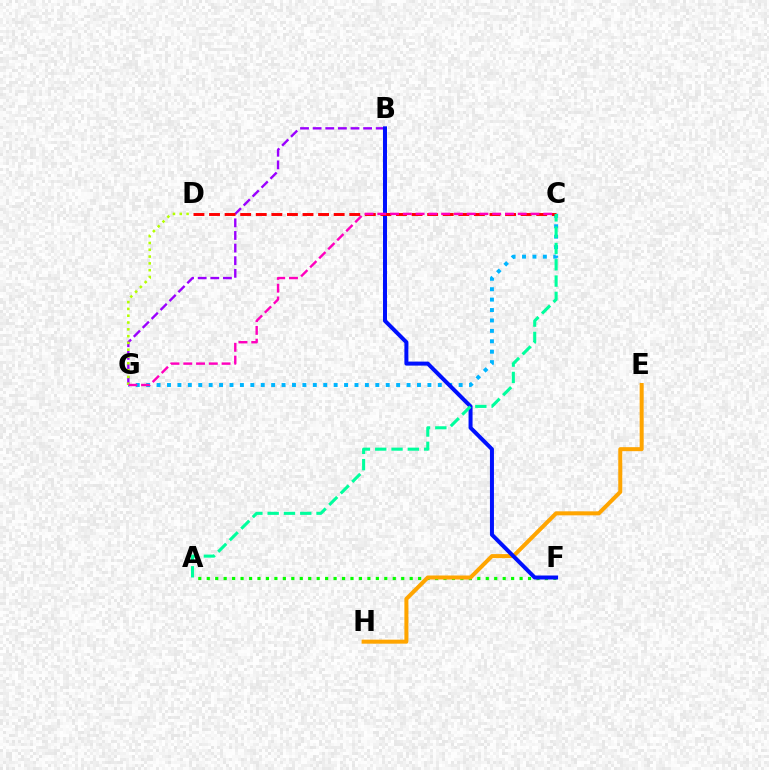{('A', 'F'): [{'color': '#08ff00', 'line_style': 'dotted', 'thickness': 2.3}], ('B', 'G'): [{'color': '#9b00ff', 'line_style': 'dashed', 'thickness': 1.71}], ('C', 'G'): [{'color': '#00b5ff', 'line_style': 'dotted', 'thickness': 2.83}, {'color': '#ff00bd', 'line_style': 'dashed', 'thickness': 1.73}], ('E', 'H'): [{'color': '#ffa500', 'line_style': 'solid', 'thickness': 2.89}], ('D', 'G'): [{'color': '#b3ff00', 'line_style': 'dotted', 'thickness': 1.85}], ('B', 'F'): [{'color': '#0010ff', 'line_style': 'solid', 'thickness': 2.88}], ('C', 'D'): [{'color': '#ff0000', 'line_style': 'dashed', 'thickness': 2.12}], ('A', 'C'): [{'color': '#00ff9d', 'line_style': 'dashed', 'thickness': 2.21}]}